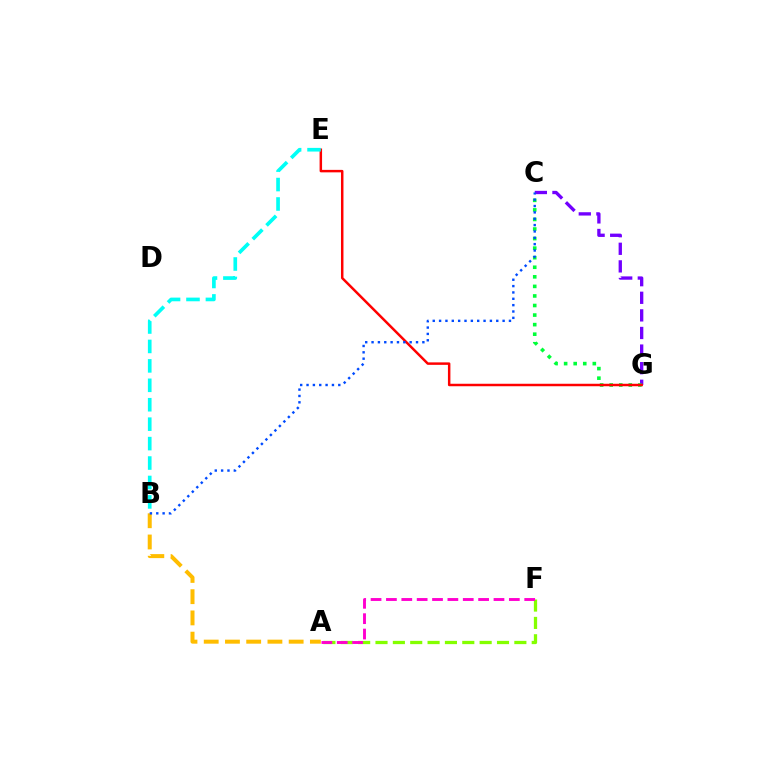{('A', 'B'): [{'color': '#ffbd00', 'line_style': 'dashed', 'thickness': 2.88}], ('C', 'G'): [{'color': '#7200ff', 'line_style': 'dashed', 'thickness': 2.39}, {'color': '#00ff39', 'line_style': 'dotted', 'thickness': 2.6}], ('A', 'F'): [{'color': '#84ff00', 'line_style': 'dashed', 'thickness': 2.36}, {'color': '#ff00cf', 'line_style': 'dashed', 'thickness': 2.09}], ('E', 'G'): [{'color': '#ff0000', 'line_style': 'solid', 'thickness': 1.78}], ('B', 'E'): [{'color': '#00fff6', 'line_style': 'dashed', 'thickness': 2.64}], ('B', 'C'): [{'color': '#004bff', 'line_style': 'dotted', 'thickness': 1.73}]}